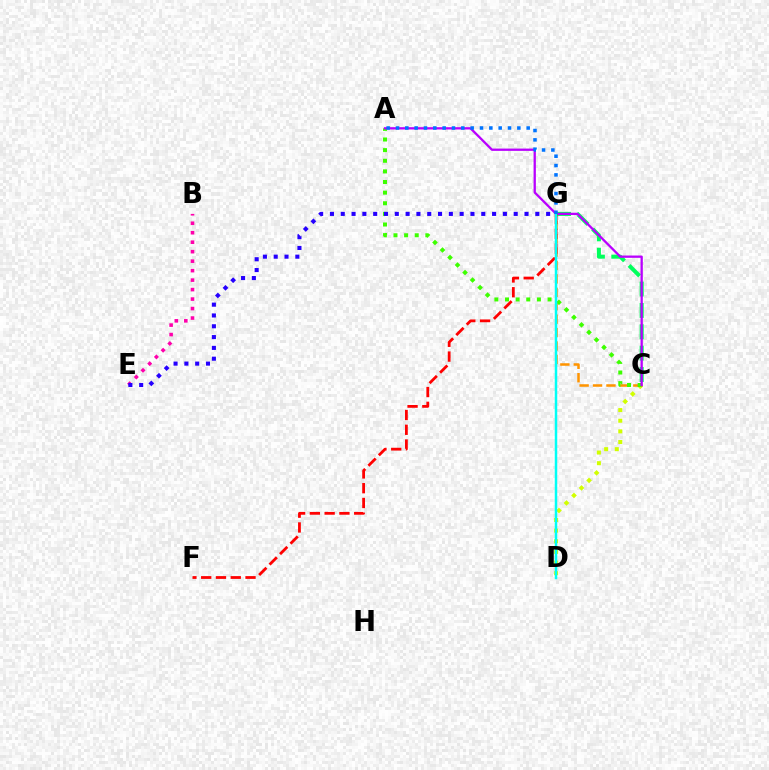{('C', 'D'): [{'color': '#d1ff00', 'line_style': 'dotted', 'thickness': 2.89}], ('C', 'G'): [{'color': '#ff9400', 'line_style': 'dashed', 'thickness': 1.82}, {'color': '#00ff5c', 'line_style': 'dashed', 'thickness': 2.9}], ('A', 'C'): [{'color': '#3dff00', 'line_style': 'dotted', 'thickness': 2.89}, {'color': '#b900ff', 'line_style': 'solid', 'thickness': 1.65}], ('F', 'G'): [{'color': '#ff0000', 'line_style': 'dashed', 'thickness': 2.01}], ('D', 'G'): [{'color': '#00fff6', 'line_style': 'solid', 'thickness': 1.79}], ('B', 'E'): [{'color': '#ff00ac', 'line_style': 'dotted', 'thickness': 2.58}], ('E', 'G'): [{'color': '#2500ff', 'line_style': 'dotted', 'thickness': 2.94}], ('A', 'G'): [{'color': '#0074ff', 'line_style': 'dotted', 'thickness': 2.54}]}